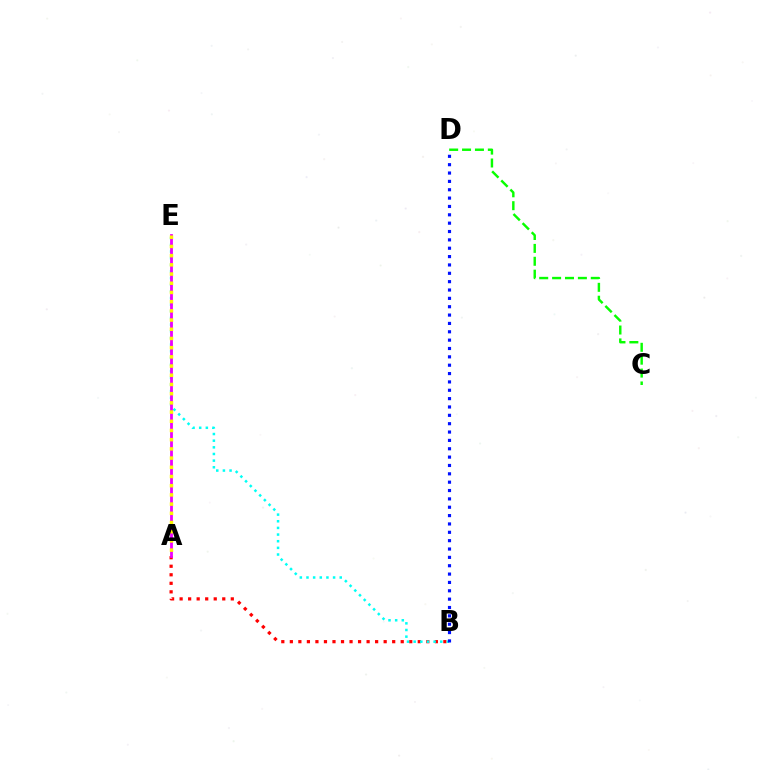{('C', 'D'): [{'color': '#08ff00', 'line_style': 'dashed', 'thickness': 1.75}], ('A', 'B'): [{'color': '#ff0000', 'line_style': 'dotted', 'thickness': 2.32}], ('B', 'E'): [{'color': '#00fff6', 'line_style': 'dotted', 'thickness': 1.81}], ('A', 'E'): [{'color': '#ee00ff', 'line_style': 'solid', 'thickness': 2.01}, {'color': '#fcf500', 'line_style': 'dotted', 'thickness': 2.5}], ('B', 'D'): [{'color': '#0010ff', 'line_style': 'dotted', 'thickness': 2.27}]}